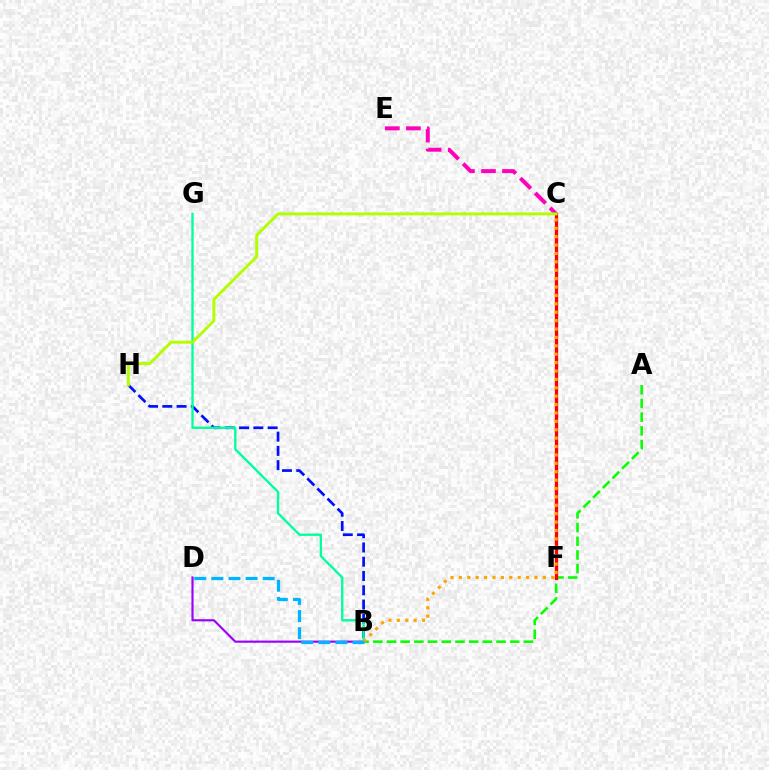{('A', 'B'): [{'color': '#08ff00', 'line_style': 'dashed', 'thickness': 1.86}], ('B', 'H'): [{'color': '#0010ff', 'line_style': 'dashed', 'thickness': 1.94}], ('C', 'E'): [{'color': '#ff00bd', 'line_style': 'dashed', 'thickness': 2.86}], ('B', 'G'): [{'color': '#00ff9d', 'line_style': 'solid', 'thickness': 1.67}], ('C', 'F'): [{'color': '#ff0000', 'line_style': 'solid', 'thickness': 2.37}], ('B', 'D'): [{'color': '#9b00ff', 'line_style': 'solid', 'thickness': 1.55}, {'color': '#00b5ff', 'line_style': 'dashed', 'thickness': 2.32}], ('C', 'H'): [{'color': '#b3ff00', 'line_style': 'solid', 'thickness': 2.12}], ('B', 'C'): [{'color': '#ffa500', 'line_style': 'dotted', 'thickness': 2.28}]}